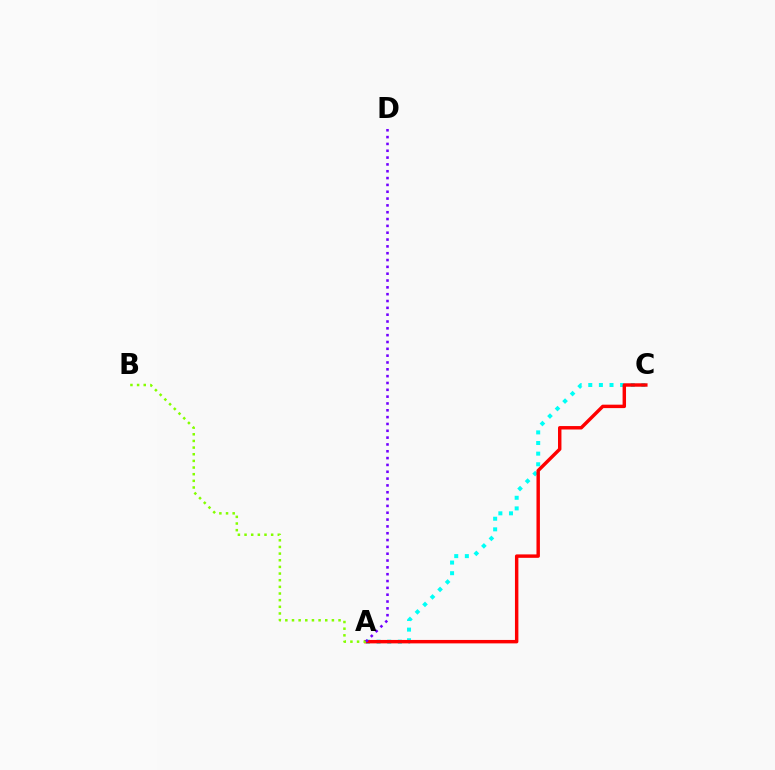{('A', 'C'): [{'color': '#00fff6', 'line_style': 'dotted', 'thickness': 2.89}, {'color': '#ff0000', 'line_style': 'solid', 'thickness': 2.47}], ('A', 'B'): [{'color': '#84ff00', 'line_style': 'dotted', 'thickness': 1.81}], ('A', 'D'): [{'color': '#7200ff', 'line_style': 'dotted', 'thickness': 1.86}]}